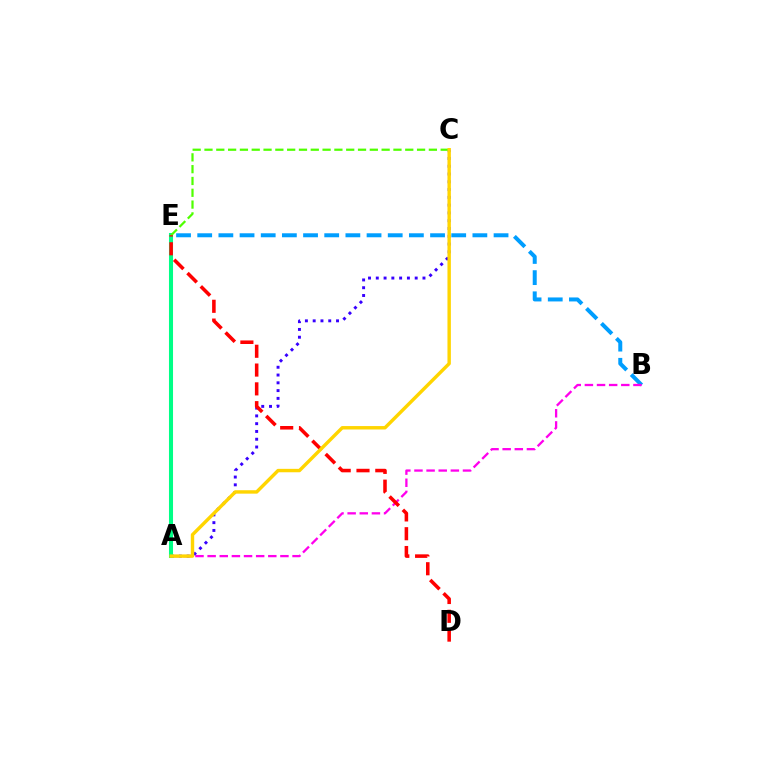{('B', 'E'): [{'color': '#009eff', 'line_style': 'dashed', 'thickness': 2.88}], ('A', 'B'): [{'color': '#ff00ed', 'line_style': 'dashed', 'thickness': 1.65}], ('A', 'C'): [{'color': '#3700ff', 'line_style': 'dotted', 'thickness': 2.11}, {'color': '#ffd500', 'line_style': 'solid', 'thickness': 2.46}], ('A', 'E'): [{'color': '#00ff86', 'line_style': 'solid', 'thickness': 2.92}], ('C', 'E'): [{'color': '#4fff00', 'line_style': 'dashed', 'thickness': 1.6}], ('D', 'E'): [{'color': '#ff0000', 'line_style': 'dashed', 'thickness': 2.55}]}